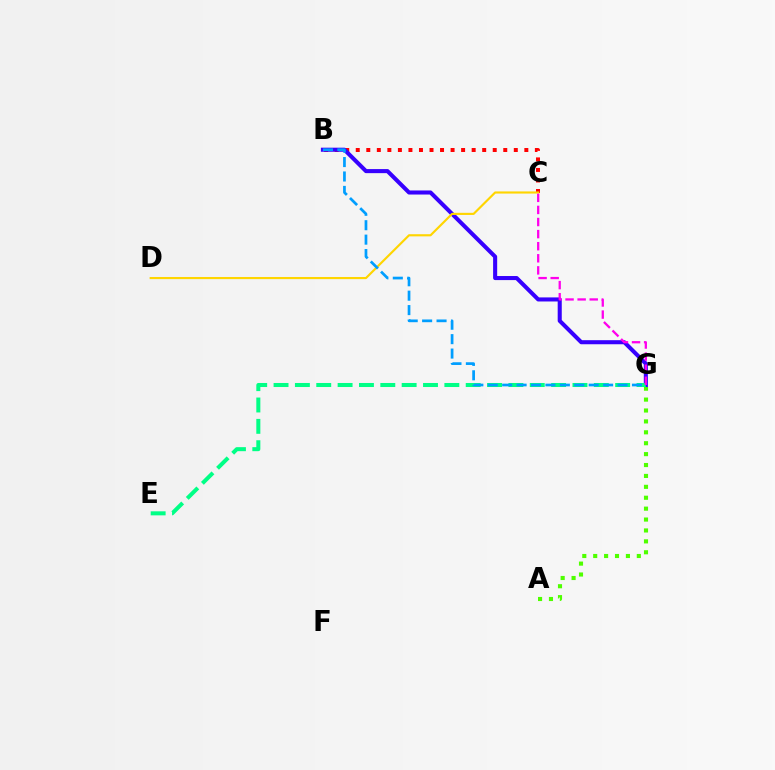{('B', 'C'): [{'color': '#ff0000', 'line_style': 'dotted', 'thickness': 2.86}], ('A', 'G'): [{'color': '#4fff00', 'line_style': 'dotted', 'thickness': 2.96}], ('B', 'G'): [{'color': '#3700ff', 'line_style': 'solid', 'thickness': 2.93}, {'color': '#009eff', 'line_style': 'dashed', 'thickness': 1.96}], ('E', 'G'): [{'color': '#00ff86', 'line_style': 'dashed', 'thickness': 2.9}], ('C', 'D'): [{'color': '#ffd500', 'line_style': 'solid', 'thickness': 1.54}], ('C', 'G'): [{'color': '#ff00ed', 'line_style': 'dashed', 'thickness': 1.64}]}